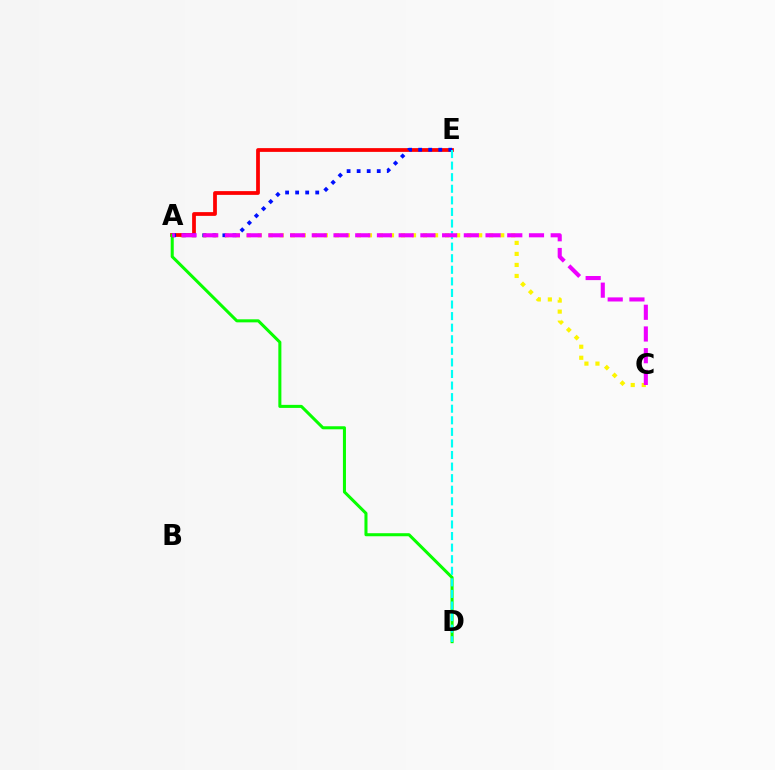{('A', 'C'): [{'color': '#fcf500', 'line_style': 'dotted', 'thickness': 3.0}, {'color': '#ee00ff', 'line_style': 'dashed', 'thickness': 2.95}], ('A', 'E'): [{'color': '#ff0000', 'line_style': 'solid', 'thickness': 2.71}, {'color': '#0010ff', 'line_style': 'dotted', 'thickness': 2.73}], ('A', 'D'): [{'color': '#08ff00', 'line_style': 'solid', 'thickness': 2.19}], ('D', 'E'): [{'color': '#00fff6', 'line_style': 'dashed', 'thickness': 1.57}]}